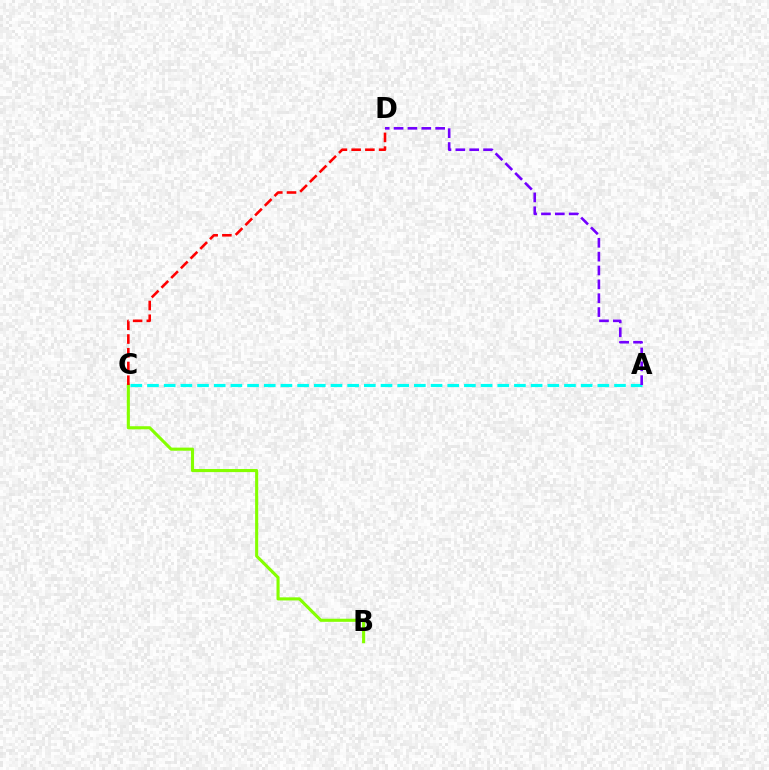{('A', 'C'): [{'color': '#00fff6', 'line_style': 'dashed', 'thickness': 2.27}], ('B', 'C'): [{'color': '#84ff00', 'line_style': 'solid', 'thickness': 2.23}], ('C', 'D'): [{'color': '#ff0000', 'line_style': 'dashed', 'thickness': 1.86}], ('A', 'D'): [{'color': '#7200ff', 'line_style': 'dashed', 'thickness': 1.88}]}